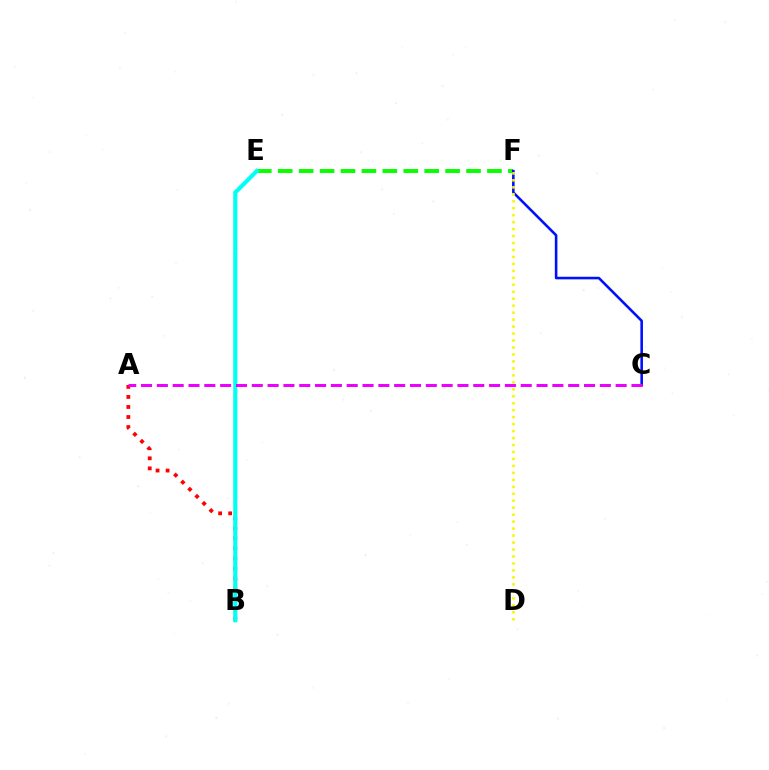{('E', 'F'): [{'color': '#08ff00', 'line_style': 'dashed', 'thickness': 2.84}], ('A', 'B'): [{'color': '#ff0000', 'line_style': 'dotted', 'thickness': 2.73}], ('B', 'E'): [{'color': '#00fff6', 'line_style': 'solid', 'thickness': 2.97}], ('C', 'F'): [{'color': '#0010ff', 'line_style': 'solid', 'thickness': 1.86}], ('A', 'C'): [{'color': '#ee00ff', 'line_style': 'dashed', 'thickness': 2.15}], ('D', 'F'): [{'color': '#fcf500', 'line_style': 'dotted', 'thickness': 1.89}]}